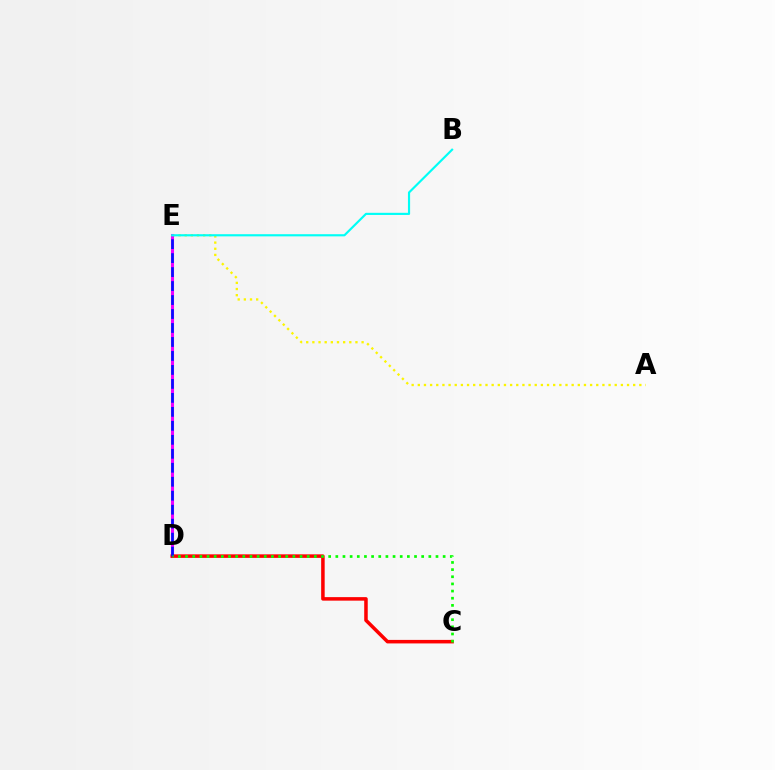{('A', 'E'): [{'color': '#fcf500', 'line_style': 'dotted', 'thickness': 1.67}], ('D', 'E'): [{'color': '#ee00ff', 'line_style': 'solid', 'thickness': 2.2}, {'color': '#0010ff', 'line_style': 'dashed', 'thickness': 1.9}], ('B', 'E'): [{'color': '#00fff6', 'line_style': 'solid', 'thickness': 1.55}], ('C', 'D'): [{'color': '#ff0000', 'line_style': 'solid', 'thickness': 2.53}, {'color': '#08ff00', 'line_style': 'dotted', 'thickness': 1.94}]}